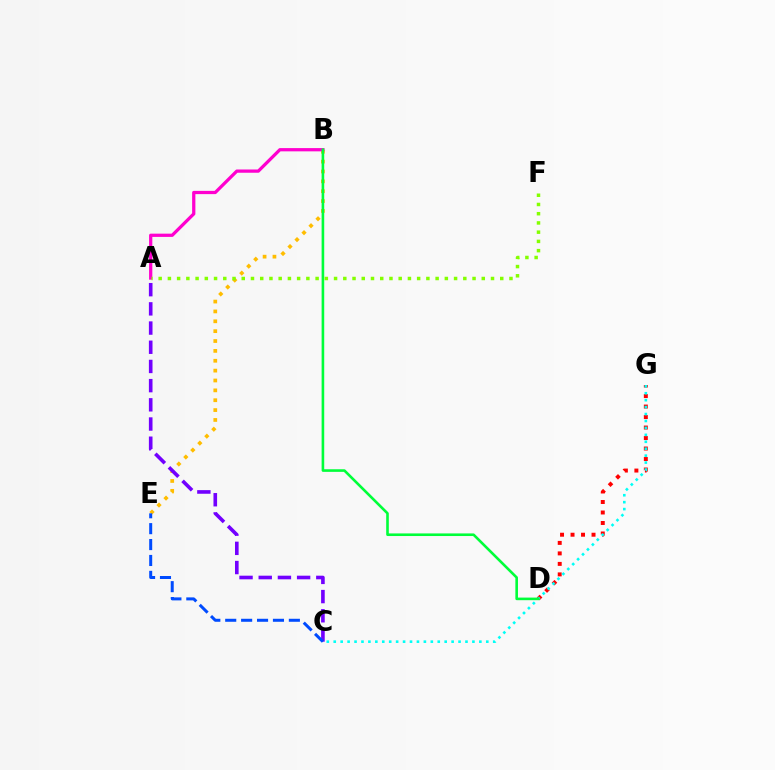{('B', 'E'): [{'color': '#ffbd00', 'line_style': 'dotted', 'thickness': 2.68}], ('A', 'C'): [{'color': '#7200ff', 'line_style': 'dashed', 'thickness': 2.61}], ('C', 'E'): [{'color': '#004bff', 'line_style': 'dashed', 'thickness': 2.16}], ('D', 'G'): [{'color': '#ff0000', 'line_style': 'dotted', 'thickness': 2.85}], ('A', 'B'): [{'color': '#ff00cf', 'line_style': 'solid', 'thickness': 2.34}], ('C', 'G'): [{'color': '#00fff6', 'line_style': 'dotted', 'thickness': 1.88}], ('B', 'D'): [{'color': '#00ff39', 'line_style': 'solid', 'thickness': 1.88}], ('A', 'F'): [{'color': '#84ff00', 'line_style': 'dotted', 'thickness': 2.51}]}